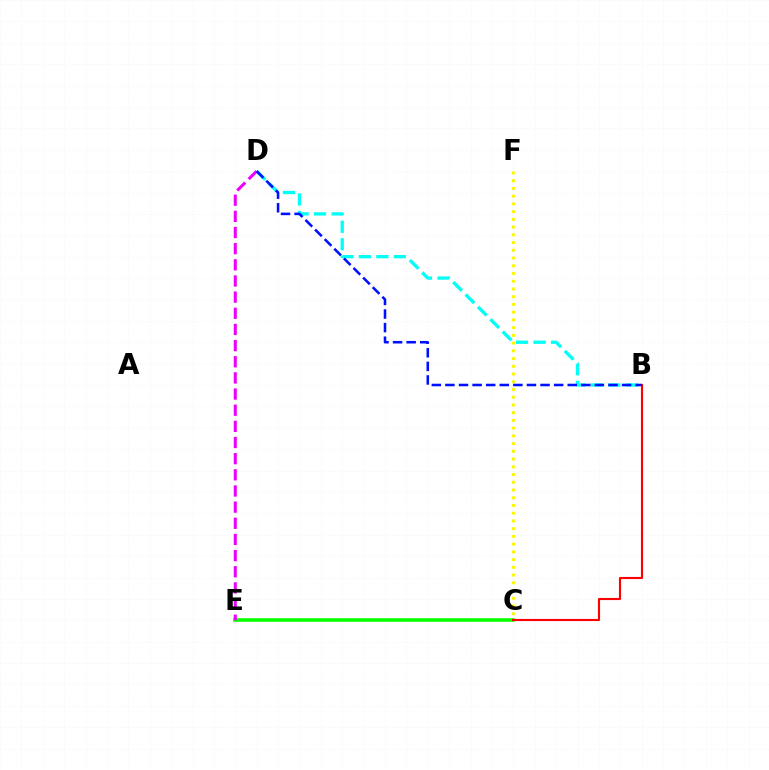{('C', 'E'): [{'color': '#08ff00', 'line_style': 'solid', 'thickness': 2.58}], ('B', 'D'): [{'color': '#00fff6', 'line_style': 'dashed', 'thickness': 2.38}, {'color': '#0010ff', 'line_style': 'dashed', 'thickness': 1.85}], ('C', 'F'): [{'color': '#fcf500', 'line_style': 'dotted', 'thickness': 2.1}], ('B', 'C'): [{'color': '#ff0000', 'line_style': 'solid', 'thickness': 1.53}], ('D', 'E'): [{'color': '#ee00ff', 'line_style': 'dashed', 'thickness': 2.19}]}